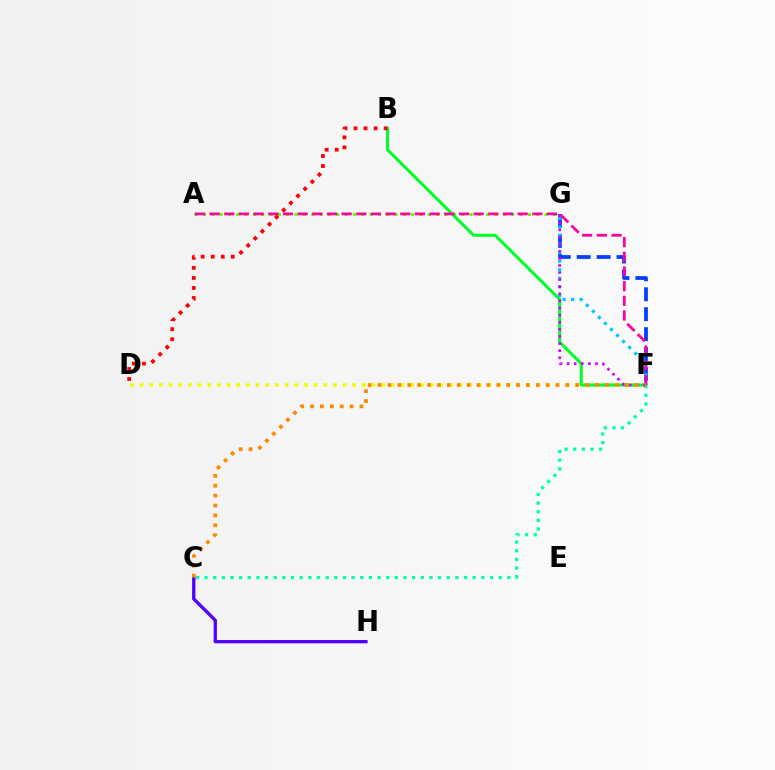{('A', 'G'): [{'color': '#66ff00', 'line_style': 'dotted', 'thickness': 2.26}], ('C', 'F'): [{'color': '#00ffaf', 'line_style': 'dotted', 'thickness': 2.35}, {'color': '#ff8800', 'line_style': 'dotted', 'thickness': 2.69}], ('F', 'G'): [{'color': '#003fff', 'line_style': 'dashed', 'thickness': 2.71}, {'color': '#00c7ff', 'line_style': 'dotted', 'thickness': 2.32}, {'color': '#d600ff', 'line_style': 'dotted', 'thickness': 1.93}], ('D', 'F'): [{'color': '#eeff00', 'line_style': 'dotted', 'thickness': 2.63}], ('C', 'H'): [{'color': '#4f00ff', 'line_style': 'solid', 'thickness': 2.37}], ('B', 'F'): [{'color': '#00ff27', 'line_style': 'solid', 'thickness': 2.18}], ('A', 'F'): [{'color': '#ff00a0', 'line_style': 'dashed', 'thickness': 1.99}], ('B', 'D'): [{'color': '#ff0000', 'line_style': 'dotted', 'thickness': 2.73}]}